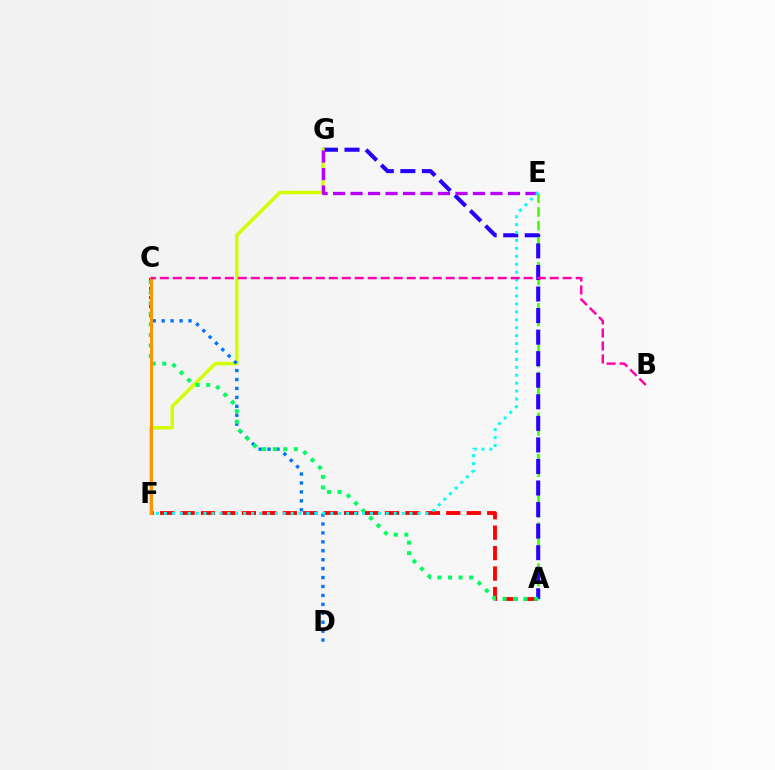{('A', 'E'): [{'color': '#3dff00', 'line_style': 'dashed', 'thickness': 1.86}], ('A', 'G'): [{'color': '#2500ff', 'line_style': 'dashed', 'thickness': 2.93}], ('F', 'G'): [{'color': '#d1ff00', 'line_style': 'solid', 'thickness': 2.5}], ('A', 'F'): [{'color': '#ff0000', 'line_style': 'dashed', 'thickness': 2.78}], ('C', 'D'): [{'color': '#0074ff', 'line_style': 'dotted', 'thickness': 2.43}], ('E', 'G'): [{'color': '#b900ff', 'line_style': 'dashed', 'thickness': 2.38}], ('A', 'C'): [{'color': '#00ff5c', 'line_style': 'dotted', 'thickness': 2.87}], ('E', 'F'): [{'color': '#00fff6', 'line_style': 'dotted', 'thickness': 2.15}], ('C', 'F'): [{'color': '#ff9400', 'line_style': 'solid', 'thickness': 2.14}], ('B', 'C'): [{'color': '#ff00ac', 'line_style': 'dashed', 'thickness': 1.77}]}